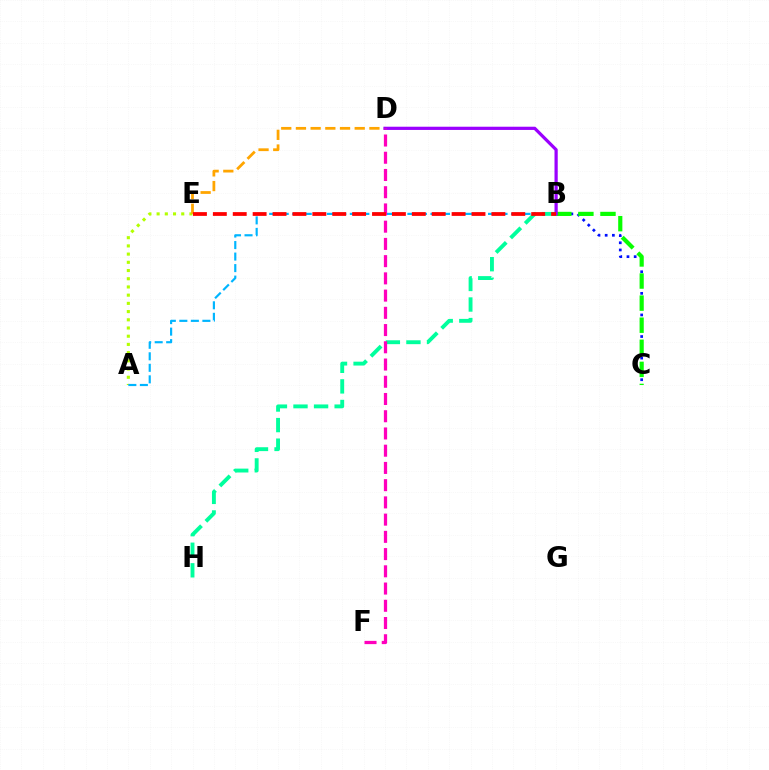{('B', 'C'): [{'color': '#0010ff', 'line_style': 'dotted', 'thickness': 1.96}, {'color': '#08ff00', 'line_style': 'dashed', 'thickness': 3.0}], ('A', 'E'): [{'color': '#b3ff00', 'line_style': 'dotted', 'thickness': 2.23}], ('A', 'B'): [{'color': '#00b5ff', 'line_style': 'dashed', 'thickness': 1.56}], ('D', 'E'): [{'color': '#ffa500', 'line_style': 'dashed', 'thickness': 2.0}], ('B', 'H'): [{'color': '#00ff9d', 'line_style': 'dashed', 'thickness': 2.79}], ('B', 'D'): [{'color': '#9b00ff', 'line_style': 'solid', 'thickness': 2.32}], ('D', 'F'): [{'color': '#ff00bd', 'line_style': 'dashed', 'thickness': 2.34}], ('B', 'E'): [{'color': '#ff0000', 'line_style': 'dashed', 'thickness': 2.7}]}